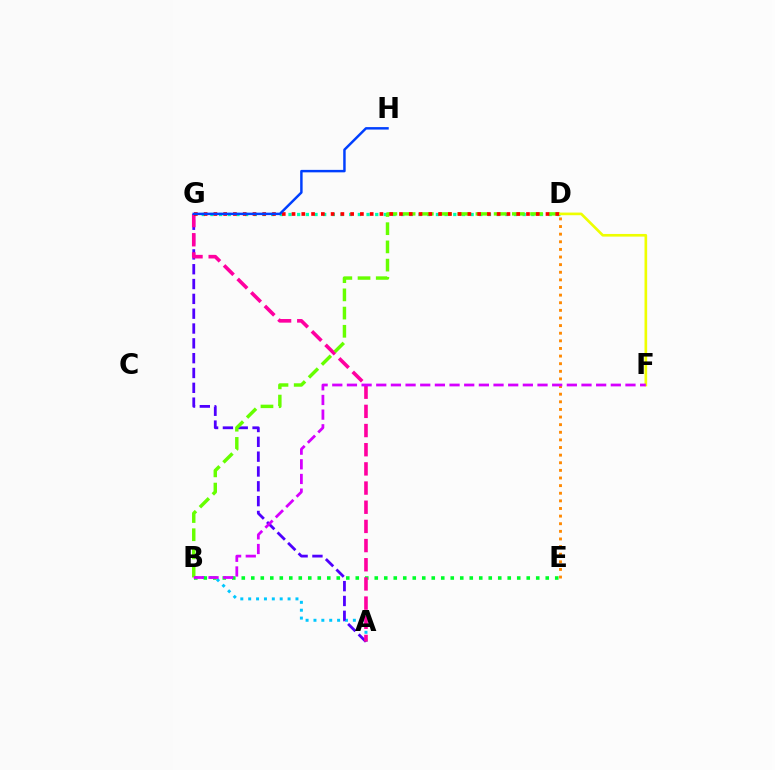{('A', 'B'): [{'color': '#00c7ff', 'line_style': 'dotted', 'thickness': 2.14}], ('A', 'G'): [{'color': '#4f00ff', 'line_style': 'dashed', 'thickness': 2.01}, {'color': '#ff00a0', 'line_style': 'dashed', 'thickness': 2.6}], ('D', 'G'): [{'color': '#00ffaf', 'line_style': 'dotted', 'thickness': 2.36}, {'color': '#ff0000', 'line_style': 'dotted', 'thickness': 2.65}], ('B', 'E'): [{'color': '#00ff27', 'line_style': 'dotted', 'thickness': 2.58}], ('B', 'D'): [{'color': '#66ff00', 'line_style': 'dashed', 'thickness': 2.47}], ('D', 'F'): [{'color': '#eeff00', 'line_style': 'solid', 'thickness': 1.91}], ('D', 'E'): [{'color': '#ff8800', 'line_style': 'dotted', 'thickness': 2.07}], ('B', 'F'): [{'color': '#d600ff', 'line_style': 'dashed', 'thickness': 1.99}], ('G', 'H'): [{'color': '#003fff', 'line_style': 'solid', 'thickness': 1.77}]}